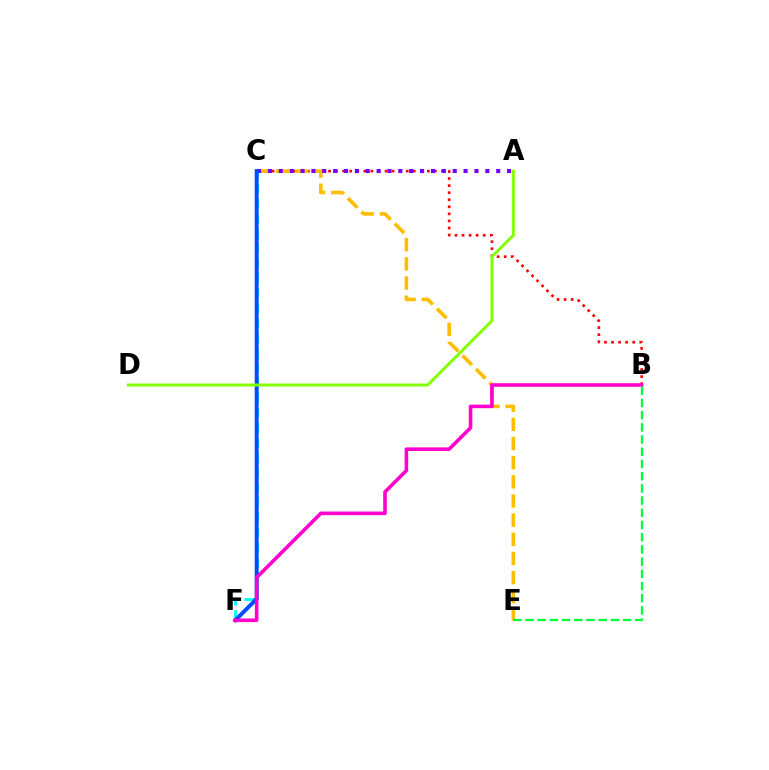{('B', 'C'): [{'color': '#ff0000', 'line_style': 'dotted', 'thickness': 1.92}], ('C', 'F'): [{'color': '#00fff6', 'line_style': 'dashed', 'thickness': 2.03}, {'color': '#004bff', 'line_style': 'solid', 'thickness': 2.83}], ('C', 'E'): [{'color': '#ffbd00', 'line_style': 'dashed', 'thickness': 2.6}], ('A', 'C'): [{'color': '#7200ff', 'line_style': 'dotted', 'thickness': 2.95}], ('B', 'F'): [{'color': '#ff00cf', 'line_style': 'solid', 'thickness': 2.59}], ('A', 'D'): [{'color': '#84ff00', 'line_style': 'solid', 'thickness': 2.14}], ('B', 'E'): [{'color': '#00ff39', 'line_style': 'dashed', 'thickness': 1.66}]}